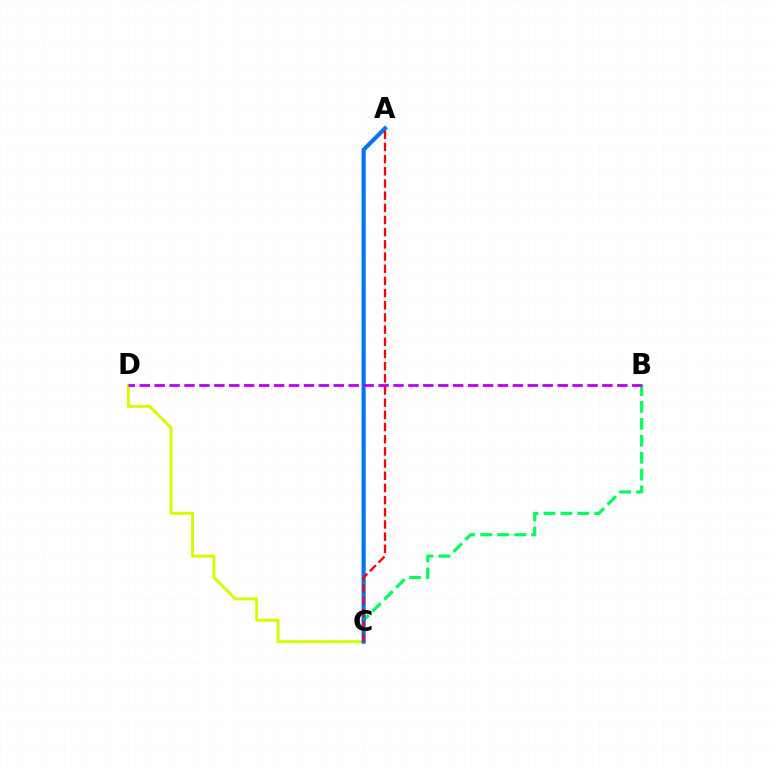{('B', 'C'): [{'color': '#00ff5c', 'line_style': 'dashed', 'thickness': 2.3}], ('C', 'D'): [{'color': '#d1ff00', 'line_style': 'solid', 'thickness': 2.12}], ('A', 'C'): [{'color': '#0074ff', 'line_style': 'solid', 'thickness': 2.97}, {'color': '#ff0000', 'line_style': 'dashed', 'thickness': 1.65}], ('B', 'D'): [{'color': '#b900ff', 'line_style': 'dashed', 'thickness': 2.03}]}